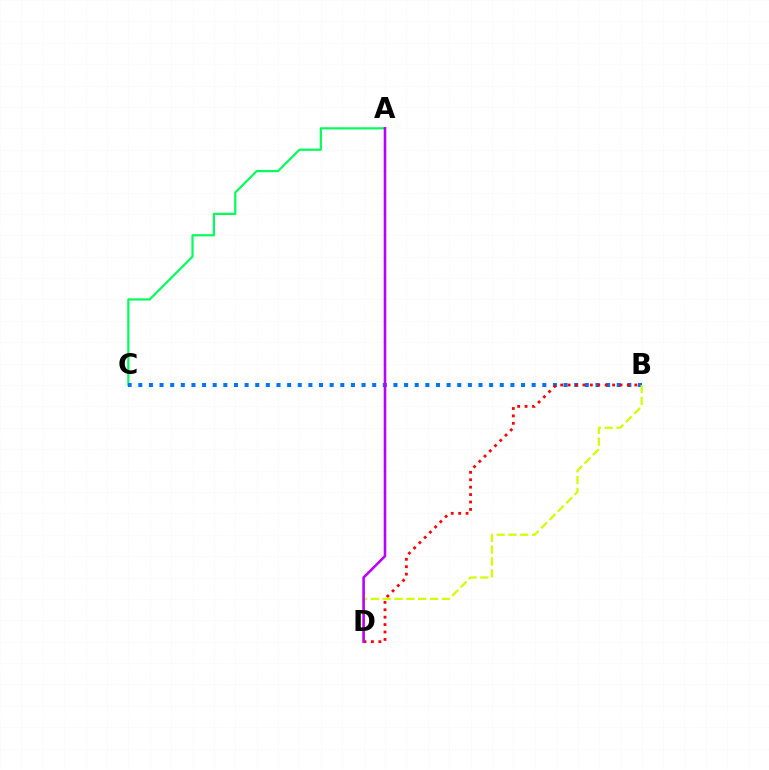{('A', 'C'): [{'color': '#00ff5c', 'line_style': 'solid', 'thickness': 1.58}], ('B', 'C'): [{'color': '#0074ff', 'line_style': 'dotted', 'thickness': 2.89}], ('B', 'D'): [{'color': '#ff0000', 'line_style': 'dotted', 'thickness': 2.01}, {'color': '#d1ff00', 'line_style': 'dashed', 'thickness': 1.61}], ('A', 'D'): [{'color': '#b900ff', 'line_style': 'solid', 'thickness': 1.86}]}